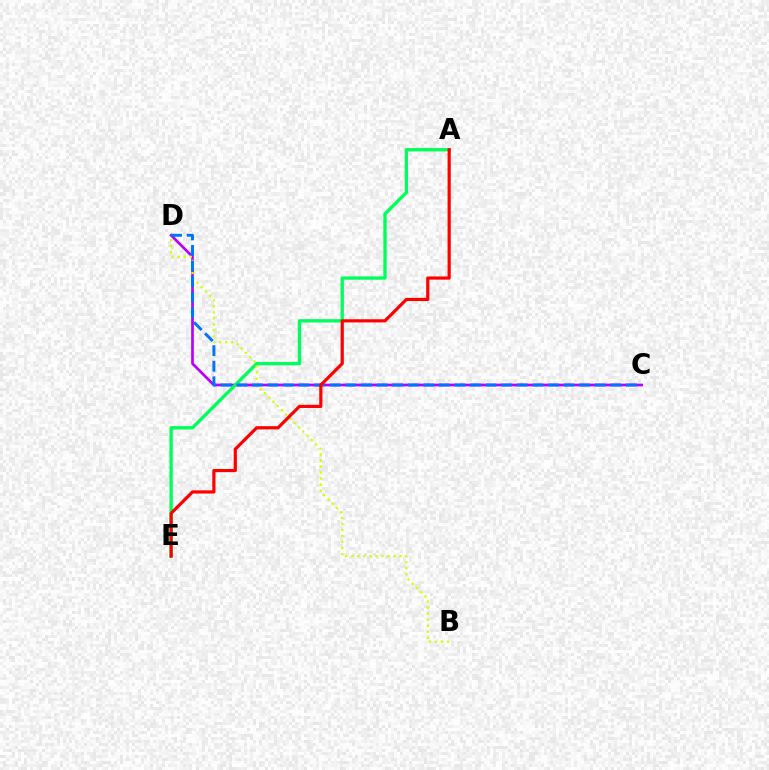{('C', 'D'): [{'color': '#b900ff', 'line_style': 'solid', 'thickness': 1.95}, {'color': '#0074ff', 'line_style': 'dashed', 'thickness': 2.12}], ('A', 'E'): [{'color': '#00ff5c', 'line_style': 'solid', 'thickness': 2.4}, {'color': '#ff0000', 'line_style': 'solid', 'thickness': 2.29}], ('B', 'D'): [{'color': '#d1ff00', 'line_style': 'dotted', 'thickness': 1.64}]}